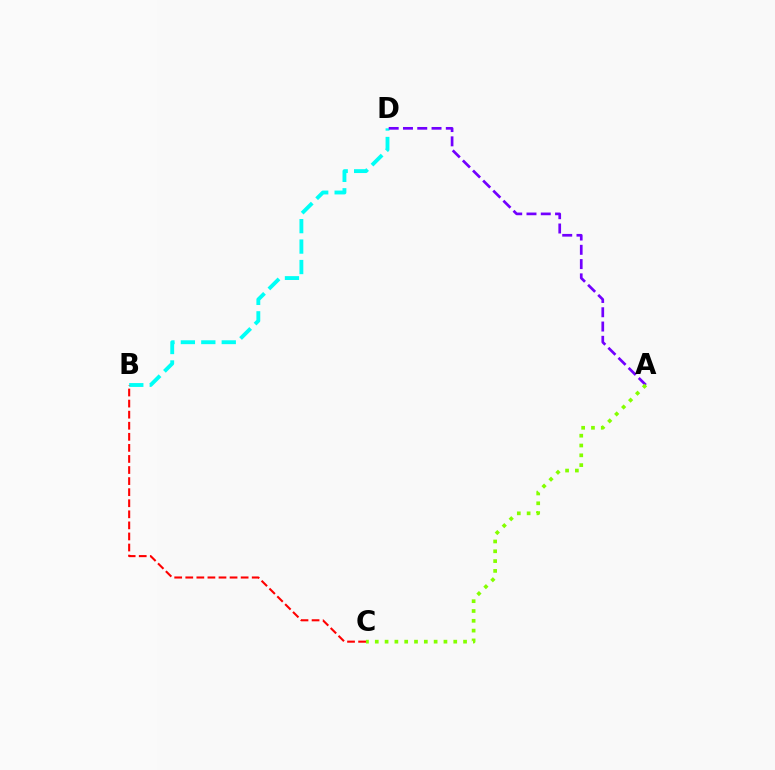{('B', 'D'): [{'color': '#00fff6', 'line_style': 'dashed', 'thickness': 2.78}], ('A', 'D'): [{'color': '#7200ff', 'line_style': 'dashed', 'thickness': 1.94}], ('A', 'C'): [{'color': '#84ff00', 'line_style': 'dotted', 'thickness': 2.67}], ('B', 'C'): [{'color': '#ff0000', 'line_style': 'dashed', 'thickness': 1.5}]}